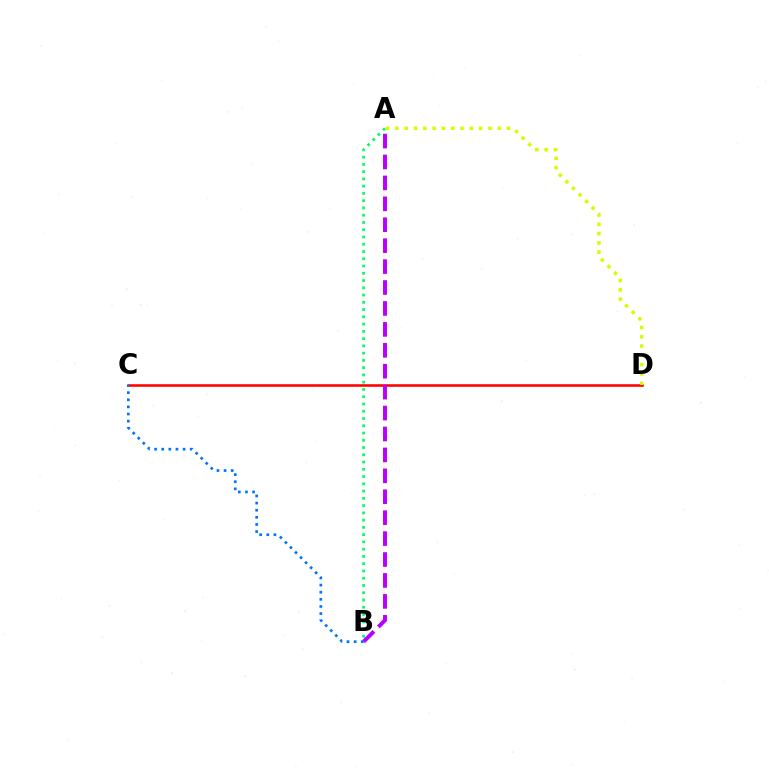{('C', 'D'): [{'color': '#ff0000', 'line_style': 'solid', 'thickness': 1.84}], ('A', 'D'): [{'color': '#d1ff00', 'line_style': 'dotted', 'thickness': 2.53}], ('A', 'B'): [{'color': '#00ff5c', 'line_style': 'dotted', 'thickness': 1.97}, {'color': '#b900ff', 'line_style': 'dashed', 'thickness': 2.84}], ('B', 'C'): [{'color': '#0074ff', 'line_style': 'dotted', 'thickness': 1.94}]}